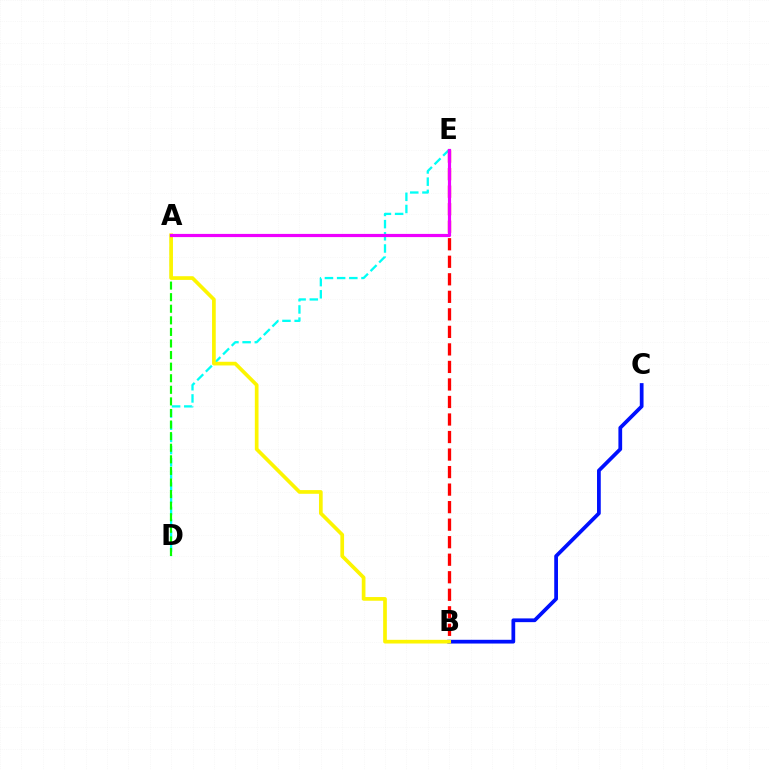{('D', 'E'): [{'color': '#00fff6', 'line_style': 'dashed', 'thickness': 1.65}], ('B', 'C'): [{'color': '#0010ff', 'line_style': 'solid', 'thickness': 2.7}], ('A', 'D'): [{'color': '#08ff00', 'line_style': 'dashed', 'thickness': 1.57}], ('B', 'E'): [{'color': '#ff0000', 'line_style': 'dashed', 'thickness': 2.38}], ('A', 'B'): [{'color': '#fcf500', 'line_style': 'solid', 'thickness': 2.66}], ('A', 'E'): [{'color': '#ee00ff', 'line_style': 'solid', 'thickness': 2.3}]}